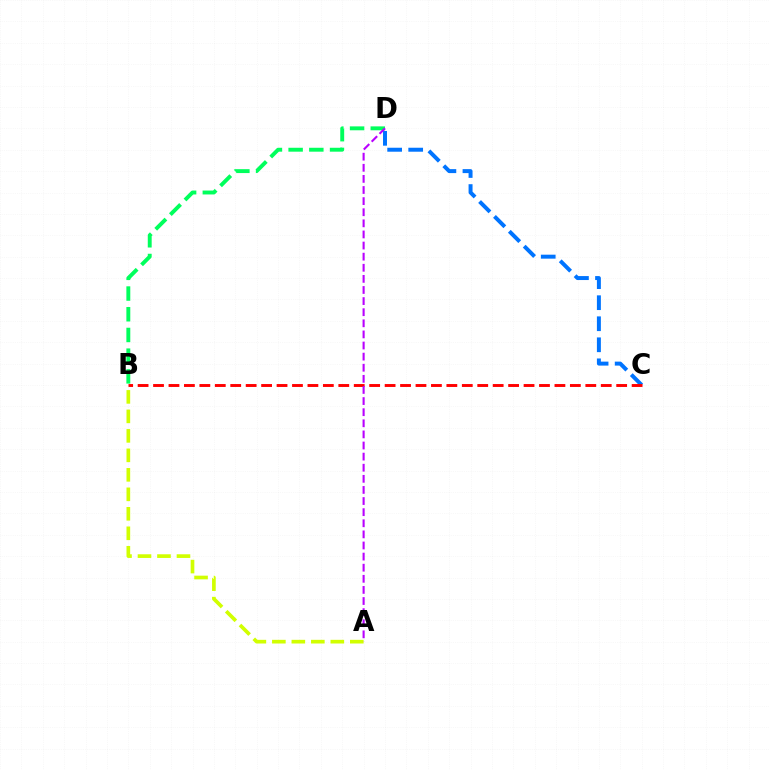{('C', 'D'): [{'color': '#0074ff', 'line_style': 'dashed', 'thickness': 2.86}], ('A', 'B'): [{'color': '#d1ff00', 'line_style': 'dashed', 'thickness': 2.65}], ('B', 'C'): [{'color': '#ff0000', 'line_style': 'dashed', 'thickness': 2.1}], ('B', 'D'): [{'color': '#00ff5c', 'line_style': 'dashed', 'thickness': 2.81}], ('A', 'D'): [{'color': '#b900ff', 'line_style': 'dashed', 'thickness': 1.51}]}